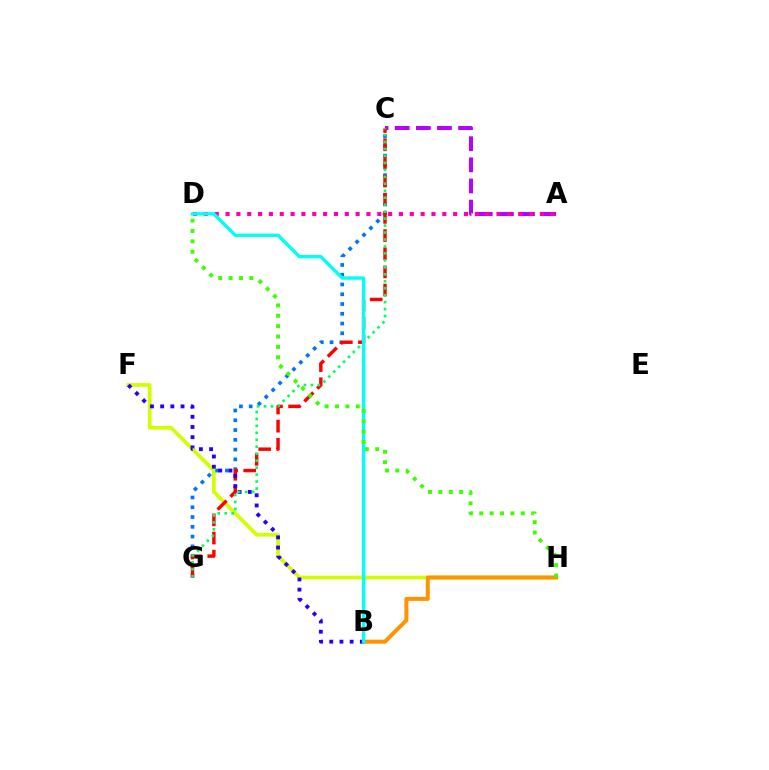{('A', 'C'): [{'color': '#b900ff', 'line_style': 'dashed', 'thickness': 2.87}], ('F', 'H'): [{'color': '#d1ff00', 'line_style': 'solid', 'thickness': 2.67}], ('C', 'G'): [{'color': '#0074ff', 'line_style': 'dotted', 'thickness': 2.65}, {'color': '#ff0000', 'line_style': 'dashed', 'thickness': 2.47}, {'color': '#00ff5c', 'line_style': 'dotted', 'thickness': 1.89}], ('B', 'H'): [{'color': '#ff9400', 'line_style': 'solid', 'thickness': 2.88}], ('A', 'D'): [{'color': '#ff00ac', 'line_style': 'dotted', 'thickness': 2.94}], ('B', 'F'): [{'color': '#2500ff', 'line_style': 'dotted', 'thickness': 2.77}], ('B', 'D'): [{'color': '#00fff6', 'line_style': 'solid', 'thickness': 2.42}], ('D', 'H'): [{'color': '#3dff00', 'line_style': 'dotted', 'thickness': 2.82}]}